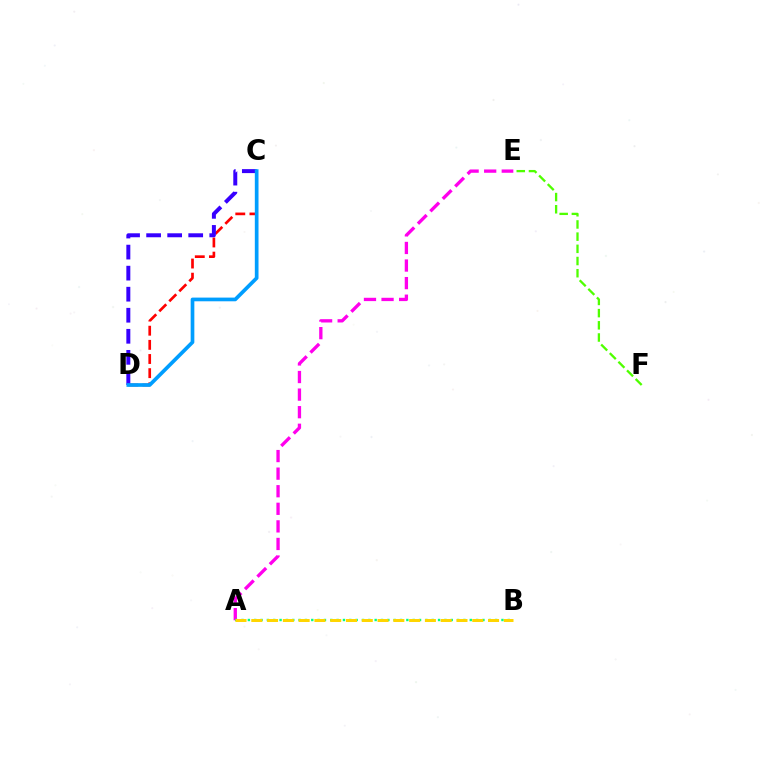{('A', 'E'): [{'color': '#ff00ed', 'line_style': 'dashed', 'thickness': 2.39}], ('C', 'D'): [{'color': '#ff0000', 'line_style': 'dashed', 'thickness': 1.92}, {'color': '#3700ff', 'line_style': 'dashed', 'thickness': 2.86}, {'color': '#009eff', 'line_style': 'solid', 'thickness': 2.66}], ('A', 'B'): [{'color': '#00ff86', 'line_style': 'dotted', 'thickness': 1.72}, {'color': '#ffd500', 'line_style': 'dashed', 'thickness': 2.14}], ('E', 'F'): [{'color': '#4fff00', 'line_style': 'dashed', 'thickness': 1.66}]}